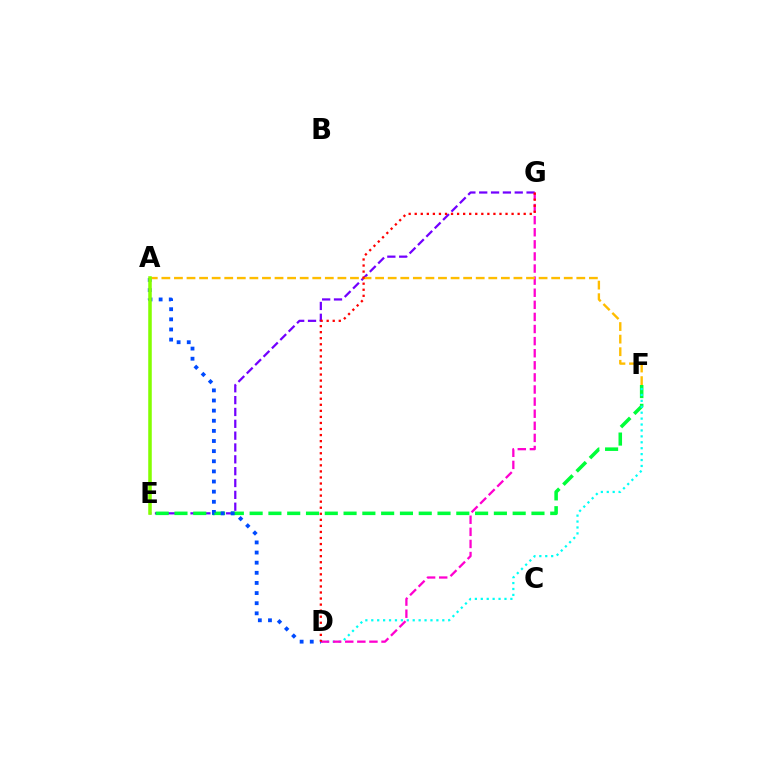{('E', 'G'): [{'color': '#7200ff', 'line_style': 'dashed', 'thickness': 1.61}], ('E', 'F'): [{'color': '#00ff39', 'line_style': 'dashed', 'thickness': 2.55}], ('D', 'F'): [{'color': '#00fff6', 'line_style': 'dotted', 'thickness': 1.61}], ('D', 'G'): [{'color': '#ff00cf', 'line_style': 'dashed', 'thickness': 1.64}, {'color': '#ff0000', 'line_style': 'dotted', 'thickness': 1.64}], ('A', 'D'): [{'color': '#004bff', 'line_style': 'dotted', 'thickness': 2.75}], ('A', 'F'): [{'color': '#ffbd00', 'line_style': 'dashed', 'thickness': 1.71}], ('A', 'E'): [{'color': '#84ff00', 'line_style': 'solid', 'thickness': 2.54}]}